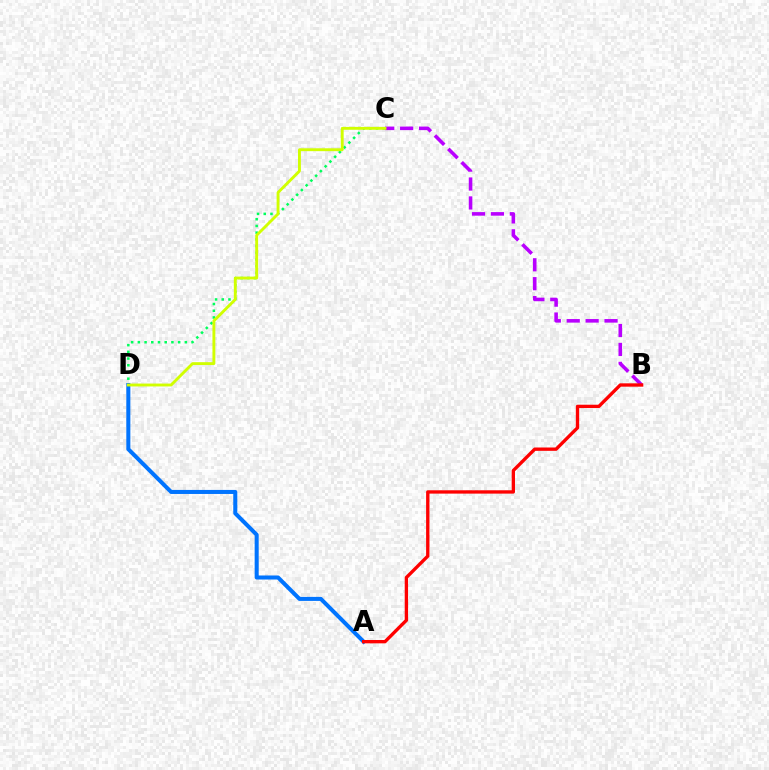{('C', 'D'): [{'color': '#00ff5c', 'line_style': 'dotted', 'thickness': 1.82}, {'color': '#d1ff00', 'line_style': 'solid', 'thickness': 2.07}], ('A', 'D'): [{'color': '#0074ff', 'line_style': 'solid', 'thickness': 2.91}], ('B', 'C'): [{'color': '#b900ff', 'line_style': 'dashed', 'thickness': 2.57}], ('A', 'B'): [{'color': '#ff0000', 'line_style': 'solid', 'thickness': 2.41}]}